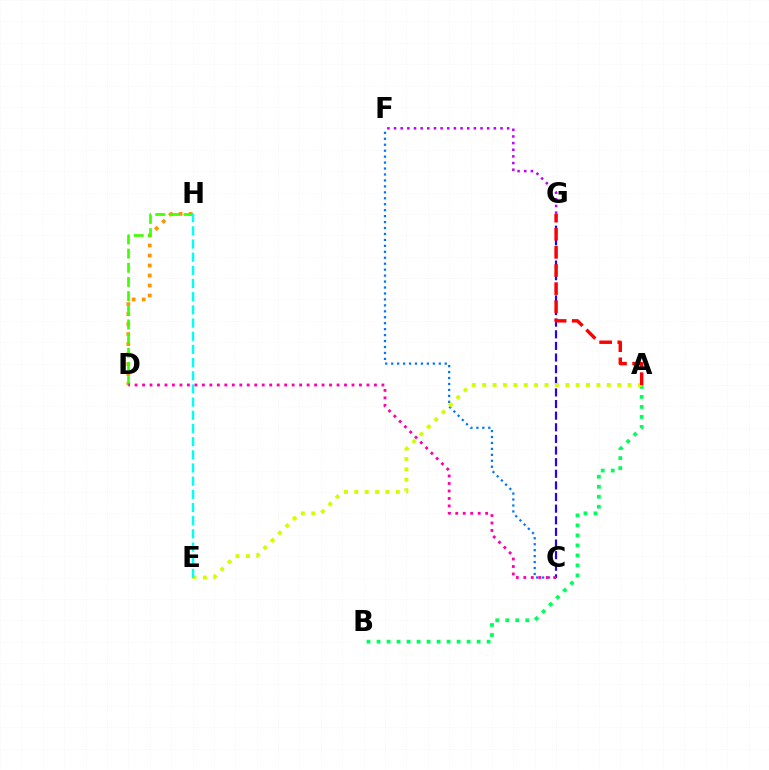{('A', 'B'): [{'color': '#00ff5c', 'line_style': 'dotted', 'thickness': 2.72}], ('D', 'H'): [{'color': '#ff9400', 'line_style': 'dotted', 'thickness': 2.72}, {'color': '#3dff00', 'line_style': 'dashed', 'thickness': 1.92}], ('C', 'F'): [{'color': '#0074ff', 'line_style': 'dotted', 'thickness': 1.62}], ('C', 'G'): [{'color': '#2500ff', 'line_style': 'dashed', 'thickness': 1.58}], ('A', 'E'): [{'color': '#d1ff00', 'line_style': 'dotted', 'thickness': 2.82}], ('F', 'G'): [{'color': '#b900ff', 'line_style': 'dotted', 'thickness': 1.81}], ('A', 'G'): [{'color': '#ff0000', 'line_style': 'dashed', 'thickness': 2.46}], ('E', 'H'): [{'color': '#00fff6', 'line_style': 'dashed', 'thickness': 1.79}], ('C', 'D'): [{'color': '#ff00ac', 'line_style': 'dotted', 'thickness': 2.03}]}